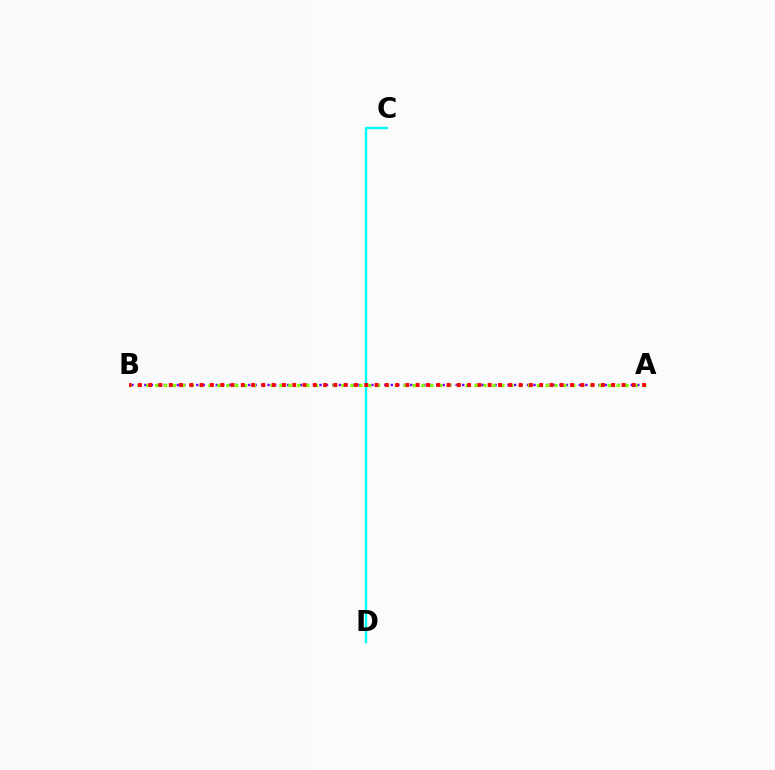{('A', 'B'): [{'color': '#7200ff', 'line_style': 'dotted', 'thickness': 1.76}, {'color': '#84ff00', 'line_style': 'dotted', 'thickness': 2.41}, {'color': '#ff0000', 'line_style': 'dotted', 'thickness': 2.8}], ('C', 'D'): [{'color': '#00fff6', 'line_style': 'solid', 'thickness': 1.72}]}